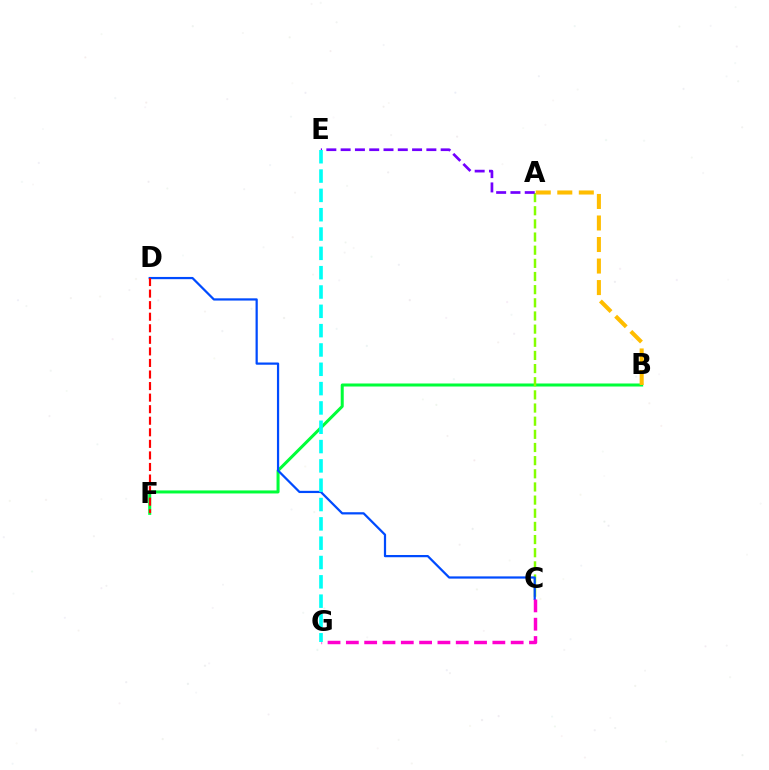{('B', 'F'): [{'color': '#00ff39', 'line_style': 'solid', 'thickness': 2.18}], ('A', 'C'): [{'color': '#84ff00', 'line_style': 'dashed', 'thickness': 1.79}], ('A', 'E'): [{'color': '#7200ff', 'line_style': 'dashed', 'thickness': 1.94}], ('C', 'D'): [{'color': '#004bff', 'line_style': 'solid', 'thickness': 1.61}], ('C', 'G'): [{'color': '#ff00cf', 'line_style': 'dashed', 'thickness': 2.49}], ('A', 'B'): [{'color': '#ffbd00', 'line_style': 'dashed', 'thickness': 2.92}], ('D', 'F'): [{'color': '#ff0000', 'line_style': 'dashed', 'thickness': 1.57}], ('E', 'G'): [{'color': '#00fff6', 'line_style': 'dashed', 'thickness': 2.62}]}